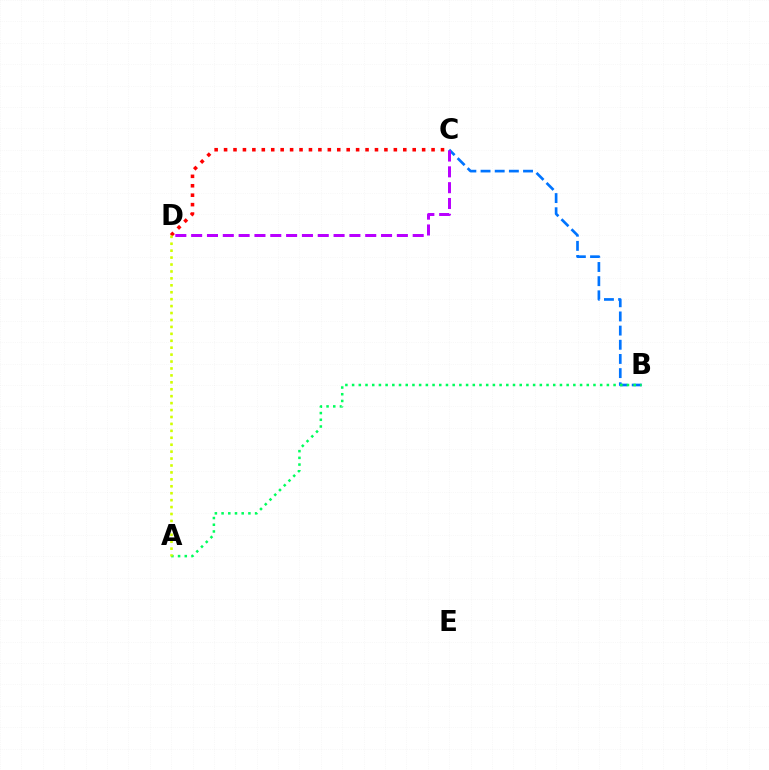{('B', 'C'): [{'color': '#0074ff', 'line_style': 'dashed', 'thickness': 1.92}], ('A', 'B'): [{'color': '#00ff5c', 'line_style': 'dotted', 'thickness': 1.82}], ('C', 'D'): [{'color': '#ff0000', 'line_style': 'dotted', 'thickness': 2.56}, {'color': '#b900ff', 'line_style': 'dashed', 'thickness': 2.15}], ('A', 'D'): [{'color': '#d1ff00', 'line_style': 'dotted', 'thickness': 1.88}]}